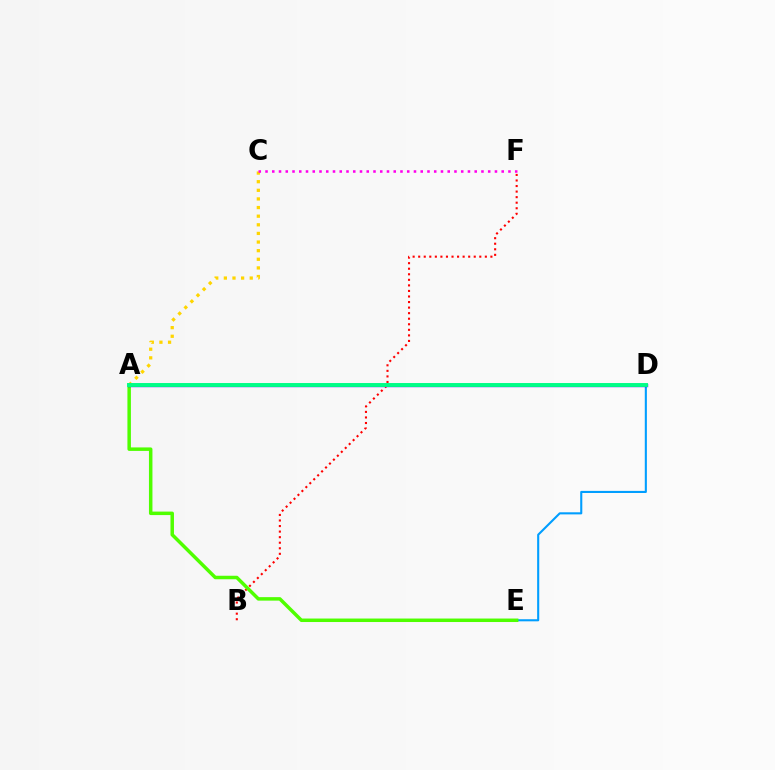{('D', 'E'): [{'color': '#009eff', 'line_style': 'solid', 'thickness': 1.51}], ('B', 'F'): [{'color': '#ff0000', 'line_style': 'dotted', 'thickness': 1.51}], ('A', 'C'): [{'color': '#ffd500', 'line_style': 'dotted', 'thickness': 2.34}], ('A', 'E'): [{'color': '#4fff00', 'line_style': 'solid', 'thickness': 2.51}], ('A', 'D'): [{'color': '#3700ff', 'line_style': 'solid', 'thickness': 2.41}, {'color': '#00ff86', 'line_style': 'solid', 'thickness': 2.81}], ('C', 'F'): [{'color': '#ff00ed', 'line_style': 'dotted', 'thickness': 1.83}]}